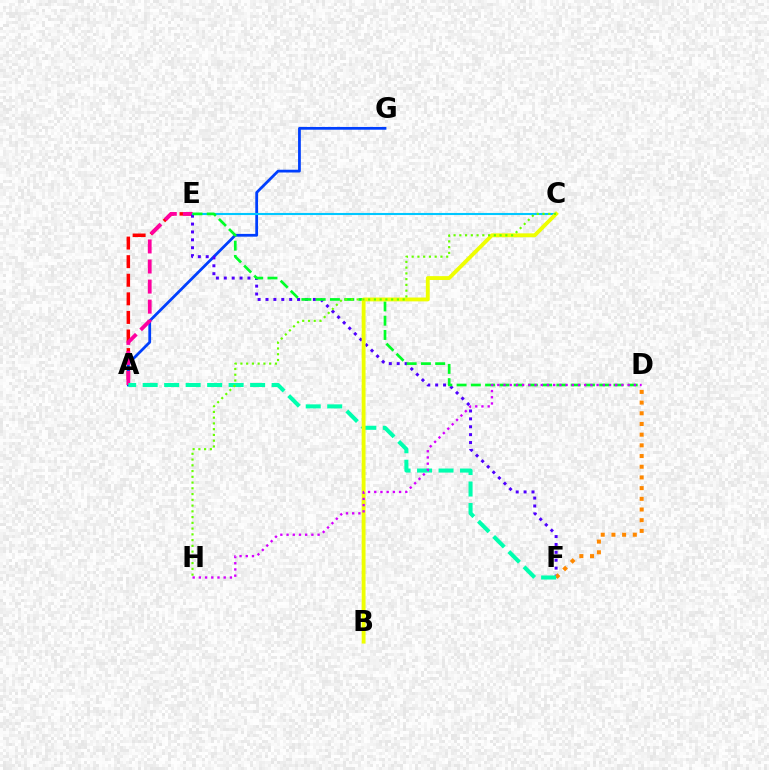{('A', 'E'): [{'color': '#ff0000', 'line_style': 'dashed', 'thickness': 2.52}, {'color': '#ff00a0', 'line_style': 'dashed', 'thickness': 2.72}], ('A', 'G'): [{'color': '#003fff', 'line_style': 'solid', 'thickness': 1.99}], ('E', 'F'): [{'color': '#4f00ff', 'line_style': 'dotted', 'thickness': 2.14}], ('C', 'E'): [{'color': '#00c7ff', 'line_style': 'solid', 'thickness': 1.51}], ('D', 'E'): [{'color': '#00ff27', 'line_style': 'dashed', 'thickness': 1.94}], ('D', 'F'): [{'color': '#ff8800', 'line_style': 'dotted', 'thickness': 2.91}], ('A', 'F'): [{'color': '#00ffaf', 'line_style': 'dashed', 'thickness': 2.92}], ('B', 'C'): [{'color': '#eeff00', 'line_style': 'solid', 'thickness': 2.78}], ('D', 'H'): [{'color': '#d600ff', 'line_style': 'dotted', 'thickness': 1.69}], ('C', 'H'): [{'color': '#66ff00', 'line_style': 'dotted', 'thickness': 1.56}]}